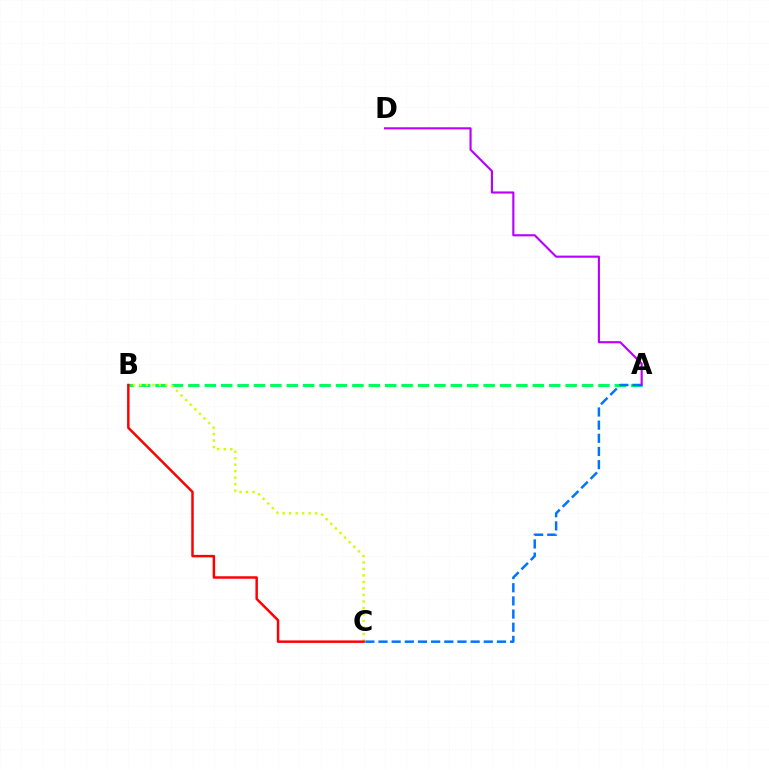{('A', 'B'): [{'color': '#00ff5c', 'line_style': 'dashed', 'thickness': 2.23}], ('A', 'C'): [{'color': '#0074ff', 'line_style': 'dashed', 'thickness': 1.79}], ('B', 'C'): [{'color': '#d1ff00', 'line_style': 'dotted', 'thickness': 1.77}, {'color': '#ff0000', 'line_style': 'solid', 'thickness': 1.78}], ('A', 'D'): [{'color': '#b900ff', 'line_style': 'solid', 'thickness': 1.53}]}